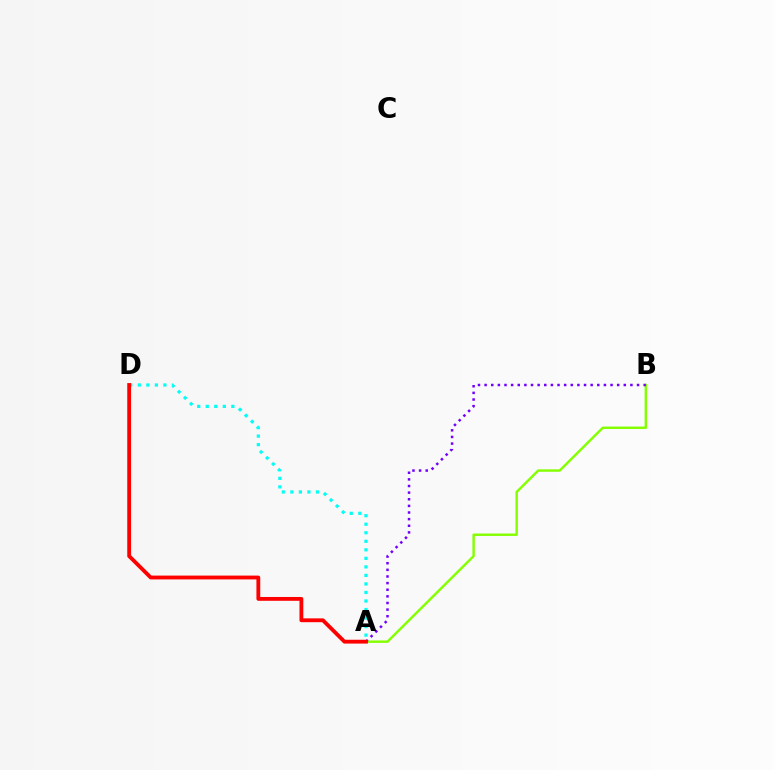{('A', 'B'): [{'color': '#84ff00', 'line_style': 'solid', 'thickness': 1.75}, {'color': '#7200ff', 'line_style': 'dotted', 'thickness': 1.8}], ('A', 'D'): [{'color': '#00fff6', 'line_style': 'dotted', 'thickness': 2.32}, {'color': '#ff0000', 'line_style': 'solid', 'thickness': 2.75}]}